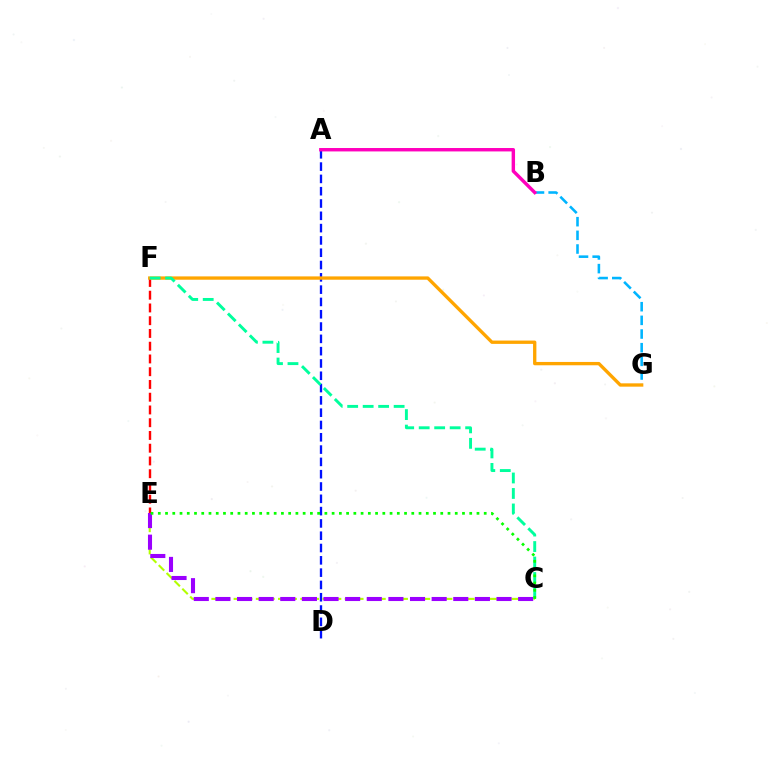{('A', 'D'): [{'color': '#0010ff', 'line_style': 'dashed', 'thickness': 1.67}], ('B', 'G'): [{'color': '#00b5ff', 'line_style': 'dashed', 'thickness': 1.86}], ('A', 'B'): [{'color': '#ff00bd', 'line_style': 'solid', 'thickness': 2.46}], ('C', 'E'): [{'color': '#b3ff00', 'line_style': 'dashed', 'thickness': 1.51}, {'color': '#9b00ff', 'line_style': 'dashed', 'thickness': 2.94}, {'color': '#08ff00', 'line_style': 'dotted', 'thickness': 1.97}], ('E', 'F'): [{'color': '#ff0000', 'line_style': 'dashed', 'thickness': 1.73}], ('F', 'G'): [{'color': '#ffa500', 'line_style': 'solid', 'thickness': 2.4}], ('C', 'F'): [{'color': '#00ff9d', 'line_style': 'dashed', 'thickness': 2.1}]}